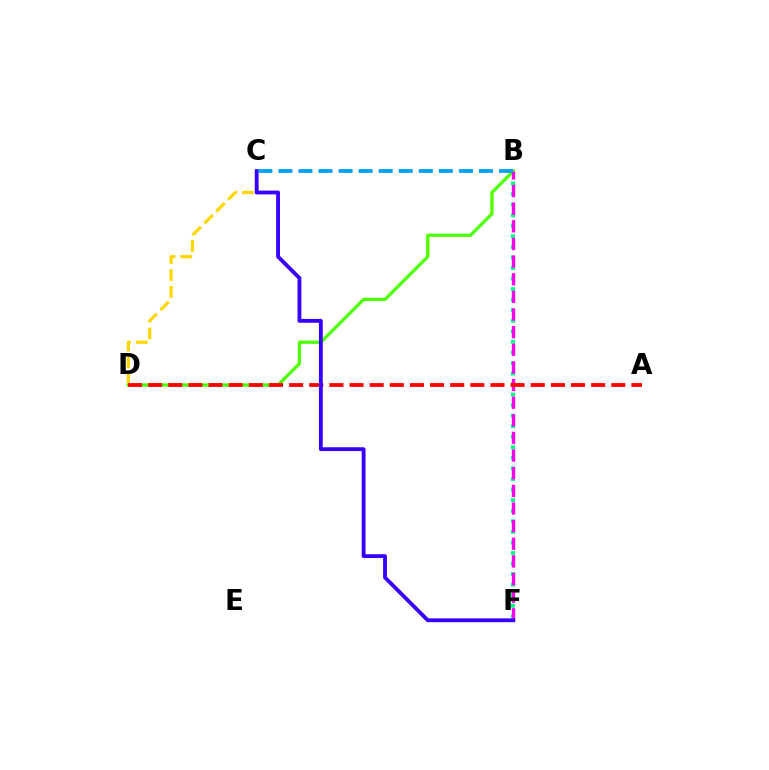{('B', 'F'): [{'color': '#00ff86', 'line_style': 'dotted', 'thickness': 2.87}, {'color': '#ff00ed', 'line_style': 'dashed', 'thickness': 2.4}], ('C', 'D'): [{'color': '#ffd500', 'line_style': 'dashed', 'thickness': 2.28}], ('B', 'D'): [{'color': '#4fff00', 'line_style': 'solid', 'thickness': 2.36}], ('A', 'D'): [{'color': '#ff0000', 'line_style': 'dashed', 'thickness': 2.74}], ('C', 'F'): [{'color': '#3700ff', 'line_style': 'solid', 'thickness': 2.76}], ('B', 'C'): [{'color': '#009eff', 'line_style': 'dashed', 'thickness': 2.72}]}